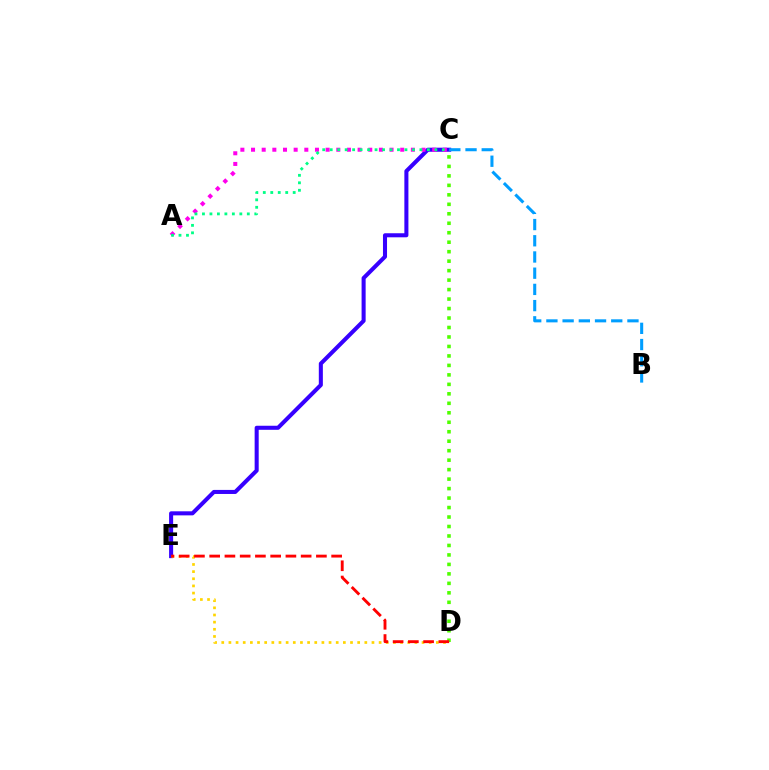{('C', 'E'): [{'color': '#3700ff', 'line_style': 'solid', 'thickness': 2.92}], ('D', 'E'): [{'color': '#ffd500', 'line_style': 'dotted', 'thickness': 1.94}, {'color': '#ff0000', 'line_style': 'dashed', 'thickness': 2.07}], ('A', 'C'): [{'color': '#ff00ed', 'line_style': 'dotted', 'thickness': 2.9}, {'color': '#00ff86', 'line_style': 'dotted', 'thickness': 2.03}], ('B', 'C'): [{'color': '#009eff', 'line_style': 'dashed', 'thickness': 2.2}], ('C', 'D'): [{'color': '#4fff00', 'line_style': 'dotted', 'thickness': 2.57}]}